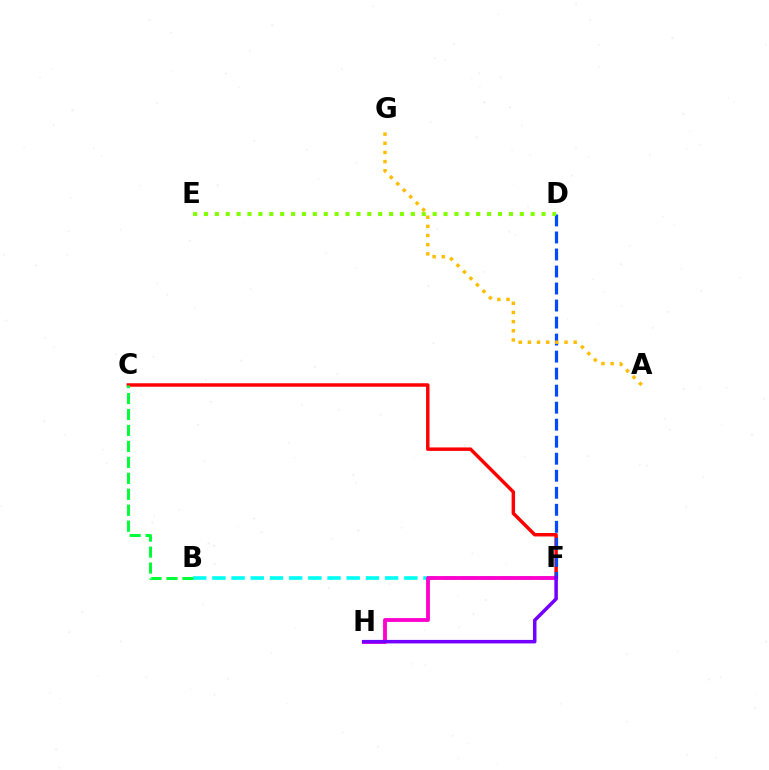{('B', 'F'): [{'color': '#00fff6', 'line_style': 'dashed', 'thickness': 2.61}], ('C', 'F'): [{'color': '#ff0000', 'line_style': 'solid', 'thickness': 2.5}], ('F', 'H'): [{'color': '#ff00cf', 'line_style': 'solid', 'thickness': 2.77}, {'color': '#7200ff', 'line_style': 'solid', 'thickness': 2.53}], ('D', 'F'): [{'color': '#004bff', 'line_style': 'dashed', 'thickness': 2.31}], ('B', 'C'): [{'color': '#00ff39', 'line_style': 'dashed', 'thickness': 2.17}], ('D', 'E'): [{'color': '#84ff00', 'line_style': 'dotted', 'thickness': 2.96}], ('A', 'G'): [{'color': '#ffbd00', 'line_style': 'dotted', 'thickness': 2.49}]}